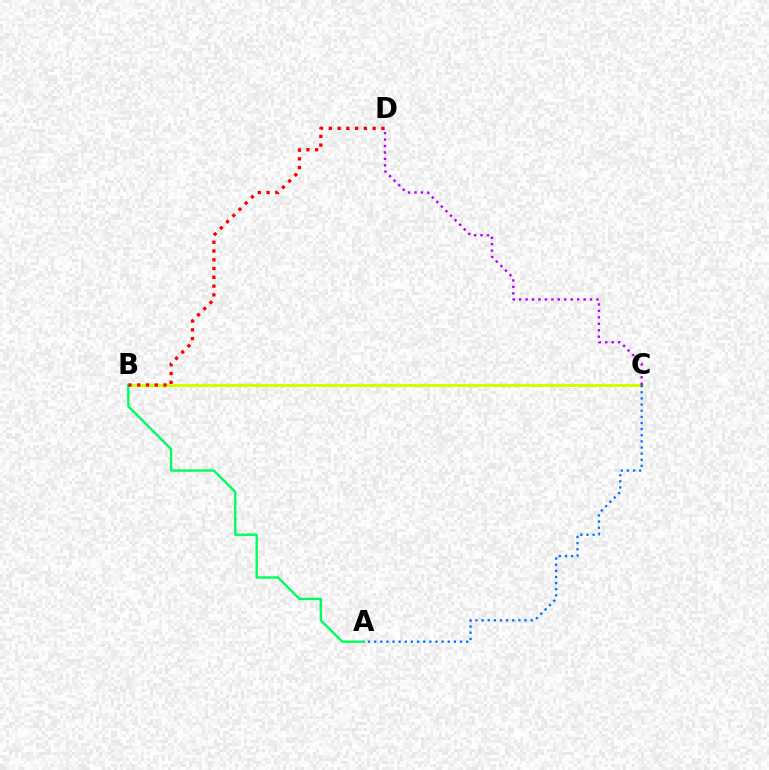{('B', 'C'): [{'color': '#d1ff00', 'line_style': 'solid', 'thickness': 2.2}], ('A', 'B'): [{'color': '#00ff5c', 'line_style': 'solid', 'thickness': 1.73}], ('A', 'C'): [{'color': '#0074ff', 'line_style': 'dotted', 'thickness': 1.67}], ('B', 'D'): [{'color': '#ff0000', 'line_style': 'dotted', 'thickness': 2.38}], ('C', 'D'): [{'color': '#b900ff', 'line_style': 'dotted', 'thickness': 1.75}]}